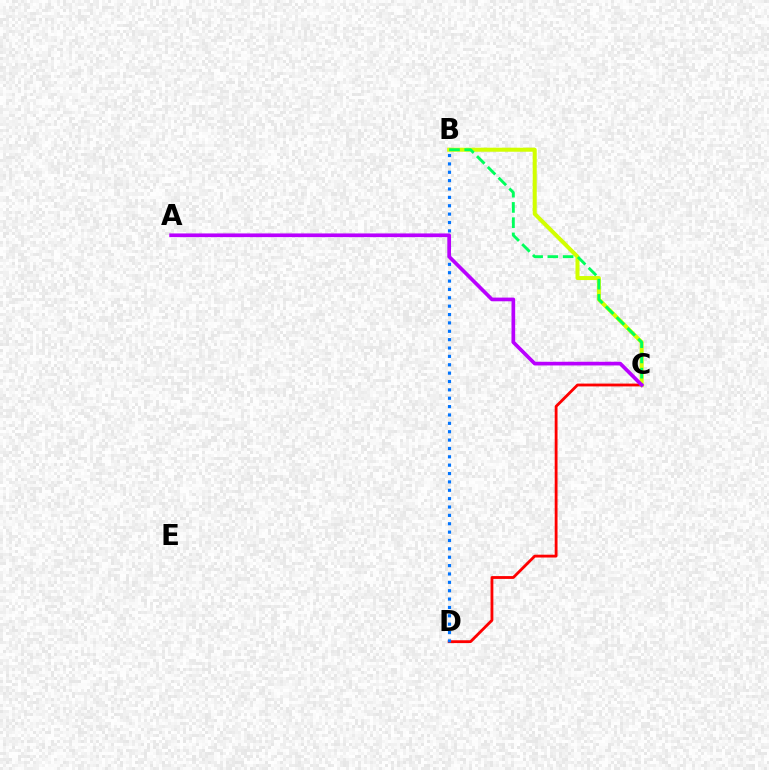{('C', 'D'): [{'color': '#ff0000', 'line_style': 'solid', 'thickness': 2.03}], ('B', 'C'): [{'color': '#d1ff00', 'line_style': 'solid', 'thickness': 2.89}, {'color': '#00ff5c', 'line_style': 'dashed', 'thickness': 2.07}], ('B', 'D'): [{'color': '#0074ff', 'line_style': 'dotted', 'thickness': 2.27}], ('A', 'C'): [{'color': '#b900ff', 'line_style': 'solid', 'thickness': 2.65}]}